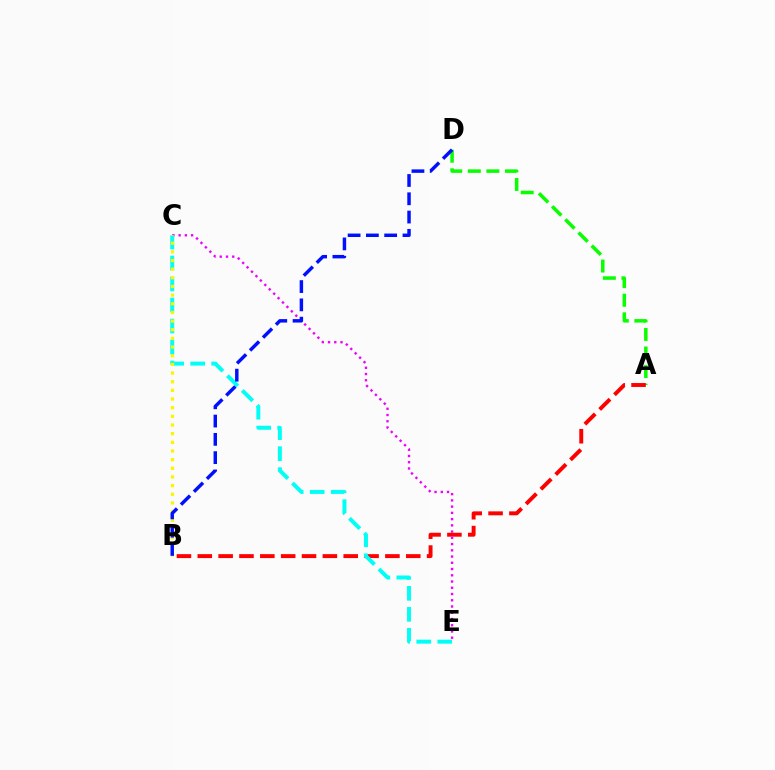{('A', 'D'): [{'color': '#08ff00', 'line_style': 'dashed', 'thickness': 2.52}], ('A', 'B'): [{'color': '#ff0000', 'line_style': 'dashed', 'thickness': 2.83}], ('C', 'E'): [{'color': '#ee00ff', 'line_style': 'dotted', 'thickness': 1.7}, {'color': '#00fff6', 'line_style': 'dashed', 'thickness': 2.85}], ('B', 'C'): [{'color': '#fcf500', 'line_style': 'dotted', 'thickness': 2.35}], ('B', 'D'): [{'color': '#0010ff', 'line_style': 'dashed', 'thickness': 2.48}]}